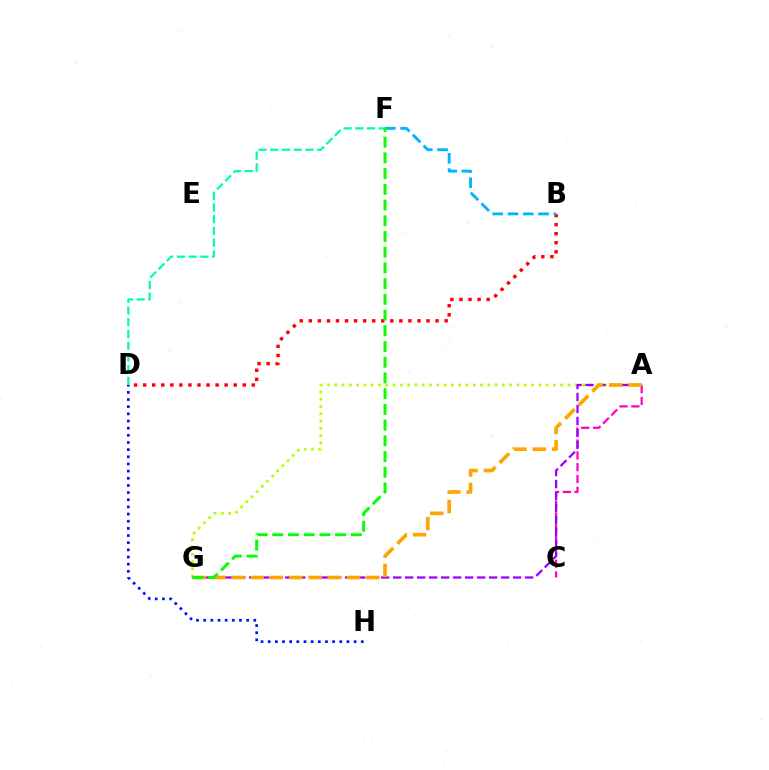{('A', 'C'): [{'color': '#ff00bd', 'line_style': 'dashed', 'thickness': 1.6}], ('A', 'G'): [{'color': '#b3ff00', 'line_style': 'dotted', 'thickness': 1.98}, {'color': '#9b00ff', 'line_style': 'dashed', 'thickness': 1.63}, {'color': '#ffa500', 'line_style': 'dashed', 'thickness': 2.62}], ('D', 'F'): [{'color': '#00ff9d', 'line_style': 'dashed', 'thickness': 1.59}], ('B', 'D'): [{'color': '#ff0000', 'line_style': 'dotted', 'thickness': 2.46}], ('B', 'F'): [{'color': '#00b5ff', 'line_style': 'dashed', 'thickness': 2.07}], ('F', 'G'): [{'color': '#08ff00', 'line_style': 'dashed', 'thickness': 2.14}], ('D', 'H'): [{'color': '#0010ff', 'line_style': 'dotted', 'thickness': 1.95}]}